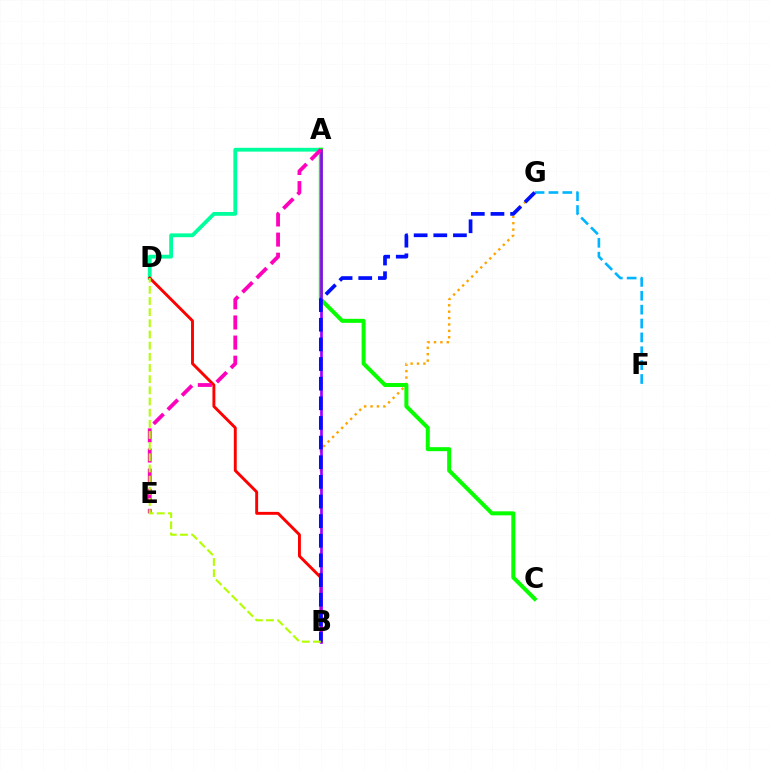{('B', 'G'): [{'color': '#ffa500', 'line_style': 'dotted', 'thickness': 1.74}, {'color': '#0010ff', 'line_style': 'dashed', 'thickness': 2.67}], ('A', 'D'): [{'color': '#00ff9d', 'line_style': 'solid', 'thickness': 2.74}], ('F', 'G'): [{'color': '#00b5ff', 'line_style': 'dashed', 'thickness': 1.88}], ('B', 'D'): [{'color': '#ff0000', 'line_style': 'solid', 'thickness': 2.09}, {'color': '#b3ff00', 'line_style': 'dashed', 'thickness': 1.52}], ('A', 'C'): [{'color': '#08ff00', 'line_style': 'solid', 'thickness': 2.89}], ('A', 'B'): [{'color': '#9b00ff', 'line_style': 'solid', 'thickness': 1.94}], ('A', 'E'): [{'color': '#ff00bd', 'line_style': 'dashed', 'thickness': 2.73}]}